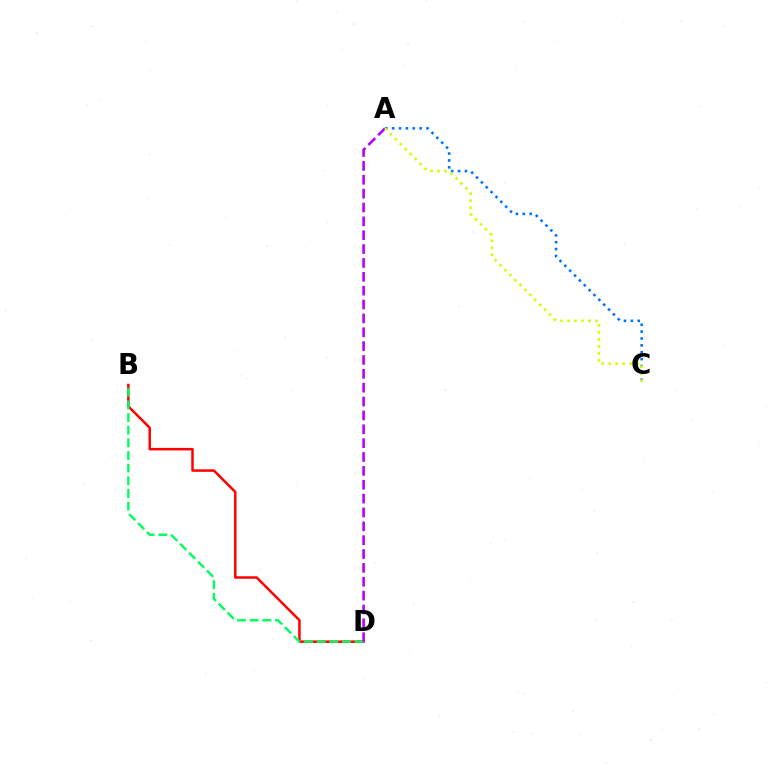{('B', 'D'): [{'color': '#ff0000', 'line_style': 'solid', 'thickness': 1.8}, {'color': '#00ff5c', 'line_style': 'dashed', 'thickness': 1.72}], ('A', 'C'): [{'color': '#0074ff', 'line_style': 'dotted', 'thickness': 1.87}, {'color': '#d1ff00', 'line_style': 'dotted', 'thickness': 1.9}], ('A', 'D'): [{'color': '#b900ff', 'line_style': 'dashed', 'thickness': 1.88}]}